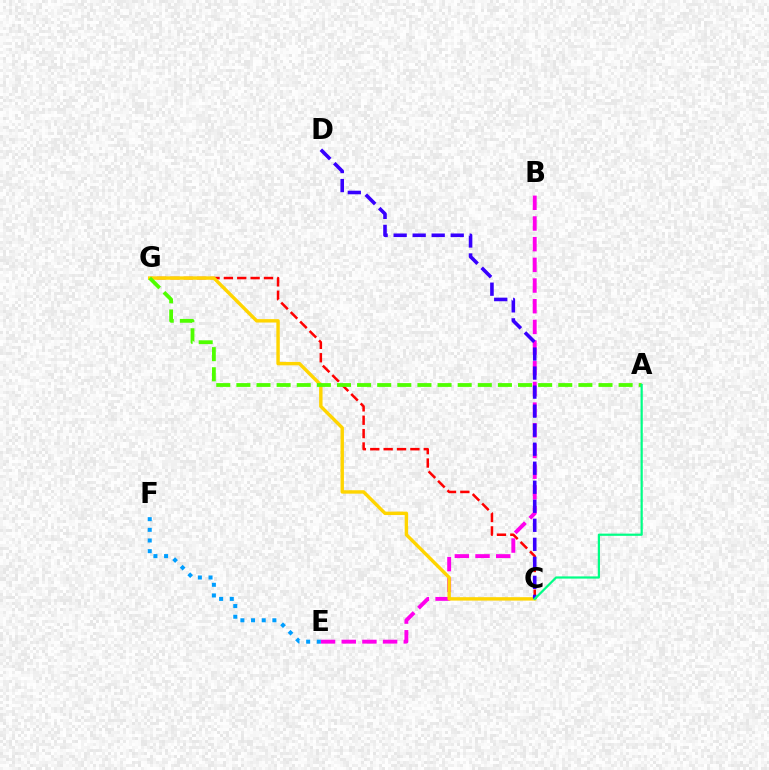{('C', 'G'): [{'color': '#ff0000', 'line_style': 'dashed', 'thickness': 1.82}, {'color': '#ffd500', 'line_style': 'solid', 'thickness': 2.46}], ('B', 'E'): [{'color': '#ff00ed', 'line_style': 'dashed', 'thickness': 2.81}], ('C', 'D'): [{'color': '#3700ff', 'line_style': 'dashed', 'thickness': 2.58}], ('E', 'F'): [{'color': '#009eff', 'line_style': 'dotted', 'thickness': 2.9}], ('A', 'G'): [{'color': '#4fff00', 'line_style': 'dashed', 'thickness': 2.73}], ('A', 'C'): [{'color': '#00ff86', 'line_style': 'solid', 'thickness': 1.59}]}